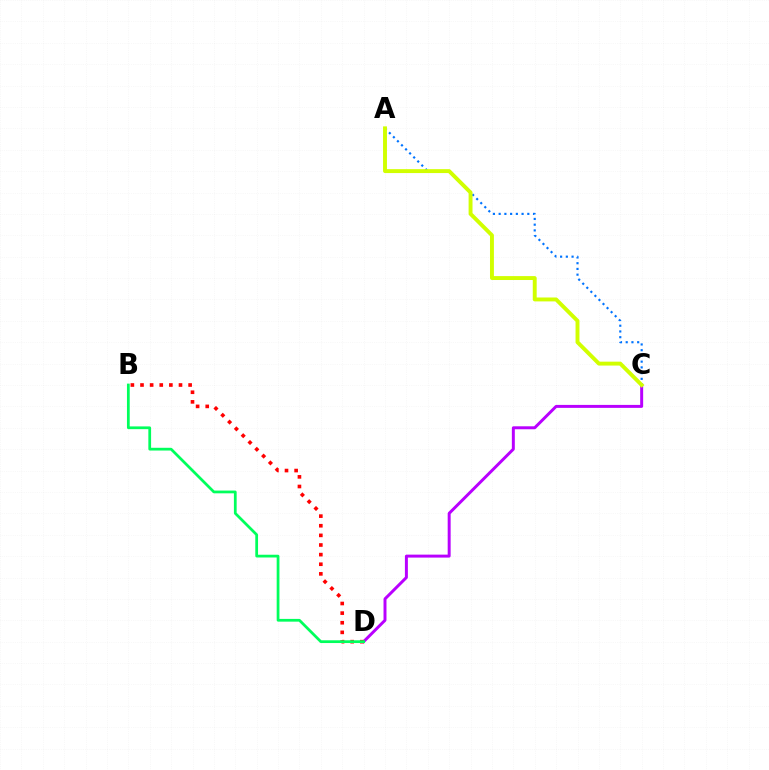{('A', 'C'): [{'color': '#0074ff', 'line_style': 'dotted', 'thickness': 1.56}, {'color': '#d1ff00', 'line_style': 'solid', 'thickness': 2.82}], ('C', 'D'): [{'color': '#b900ff', 'line_style': 'solid', 'thickness': 2.13}], ('B', 'D'): [{'color': '#ff0000', 'line_style': 'dotted', 'thickness': 2.61}, {'color': '#00ff5c', 'line_style': 'solid', 'thickness': 1.98}]}